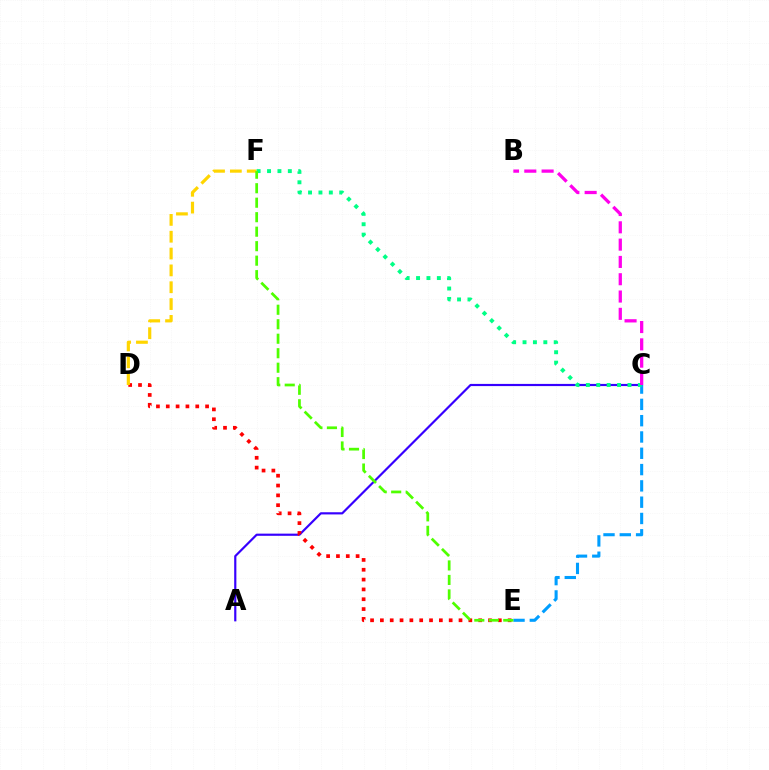{('A', 'C'): [{'color': '#3700ff', 'line_style': 'solid', 'thickness': 1.57}], ('D', 'E'): [{'color': '#ff0000', 'line_style': 'dotted', 'thickness': 2.67}], ('C', 'E'): [{'color': '#009eff', 'line_style': 'dashed', 'thickness': 2.21}], ('D', 'F'): [{'color': '#ffd500', 'line_style': 'dashed', 'thickness': 2.29}], ('C', 'F'): [{'color': '#00ff86', 'line_style': 'dotted', 'thickness': 2.83}], ('B', 'C'): [{'color': '#ff00ed', 'line_style': 'dashed', 'thickness': 2.35}], ('E', 'F'): [{'color': '#4fff00', 'line_style': 'dashed', 'thickness': 1.97}]}